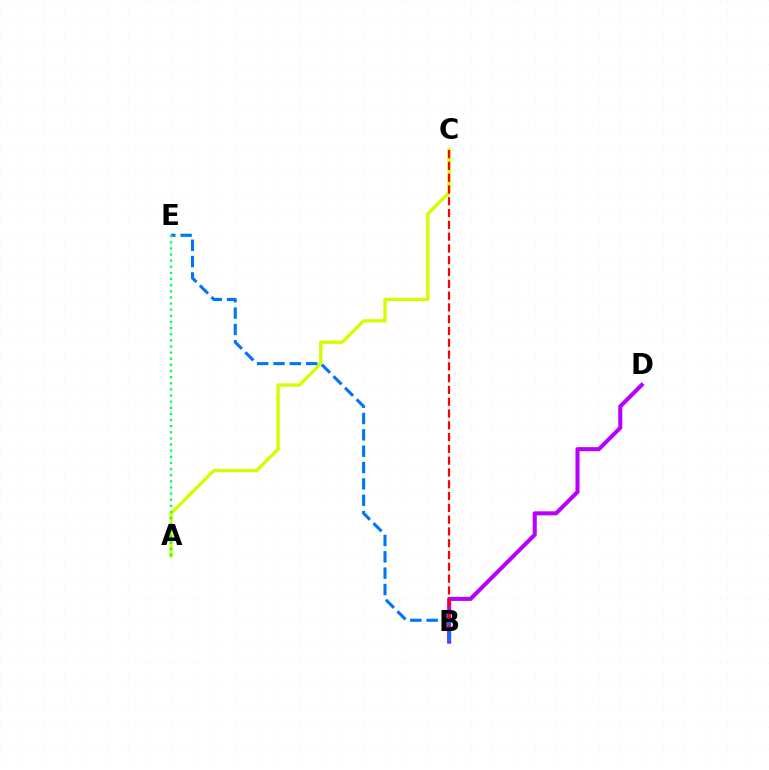{('A', 'C'): [{'color': '#d1ff00', 'line_style': 'solid', 'thickness': 2.42}], ('B', 'D'): [{'color': '#b900ff', 'line_style': 'solid', 'thickness': 2.92}], ('B', 'C'): [{'color': '#ff0000', 'line_style': 'dashed', 'thickness': 1.6}], ('B', 'E'): [{'color': '#0074ff', 'line_style': 'dashed', 'thickness': 2.22}], ('A', 'E'): [{'color': '#00ff5c', 'line_style': 'dotted', 'thickness': 1.67}]}